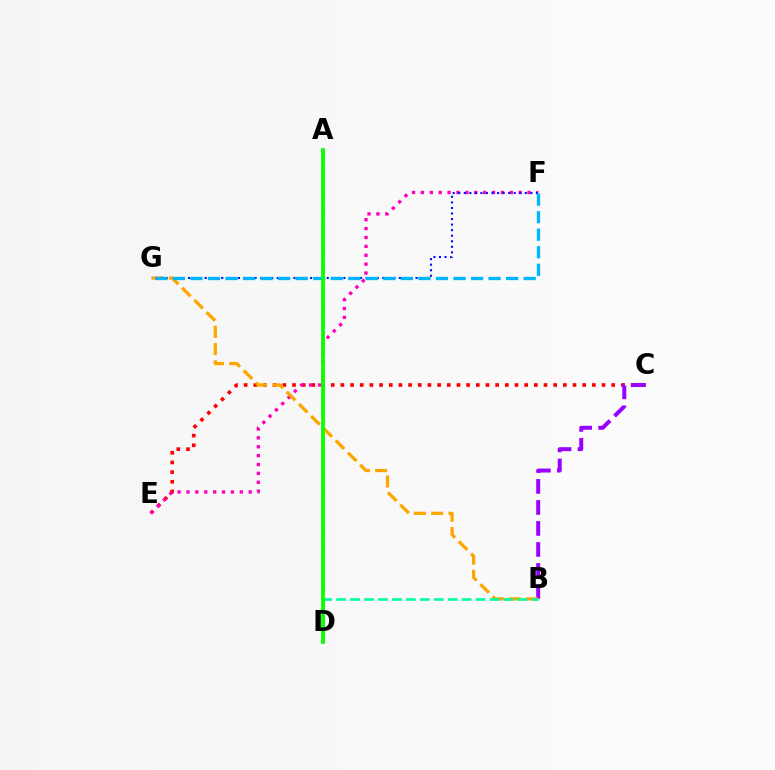{('C', 'E'): [{'color': '#ff0000', 'line_style': 'dotted', 'thickness': 2.63}], ('E', 'F'): [{'color': '#ff00bd', 'line_style': 'dotted', 'thickness': 2.41}], ('F', 'G'): [{'color': '#0010ff', 'line_style': 'dotted', 'thickness': 1.51}, {'color': '#00b5ff', 'line_style': 'dashed', 'thickness': 2.38}], ('A', 'D'): [{'color': '#b3ff00', 'line_style': 'dashed', 'thickness': 1.9}, {'color': '#08ff00', 'line_style': 'solid', 'thickness': 2.7}], ('B', 'C'): [{'color': '#9b00ff', 'line_style': 'dashed', 'thickness': 2.86}], ('B', 'G'): [{'color': '#ffa500', 'line_style': 'dashed', 'thickness': 2.35}], ('B', 'D'): [{'color': '#00ff9d', 'line_style': 'dashed', 'thickness': 1.89}]}